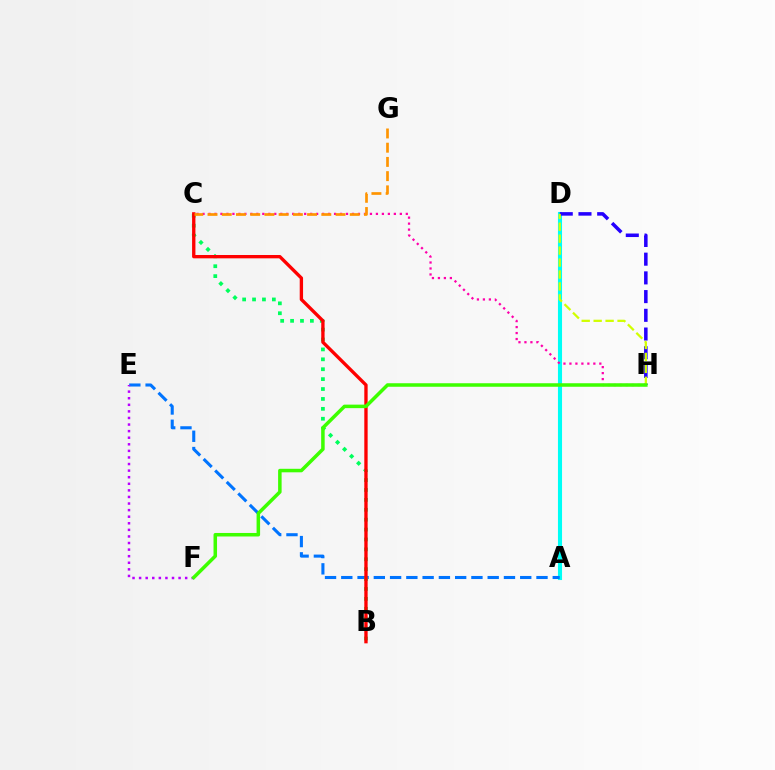{('A', 'D'): [{'color': '#00fff6', 'line_style': 'solid', 'thickness': 2.94}], ('D', 'H'): [{'color': '#2500ff', 'line_style': 'dashed', 'thickness': 2.54}, {'color': '#d1ff00', 'line_style': 'dashed', 'thickness': 1.62}], ('A', 'E'): [{'color': '#0074ff', 'line_style': 'dashed', 'thickness': 2.21}], ('B', 'C'): [{'color': '#00ff5c', 'line_style': 'dotted', 'thickness': 2.69}, {'color': '#ff0000', 'line_style': 'solid', 'thickness': 2.4}], ('E', 'F'): [{'color': '#b900ff', 'line_style': 'dotted', 'thickness': 1.79}], ('C', 'H'): [{'color': '#ff00ac', 'line_style': 'dotted', 'thickness': 1.62}], ('C', 'G'): [{'color': '#ff9400', 'line_style': 'dashed', 'thickness': 1.93}], ('F', 'H'): [{'color': '#3dff00', 'line_style': 'solid', 'thickness': 2.53}]}